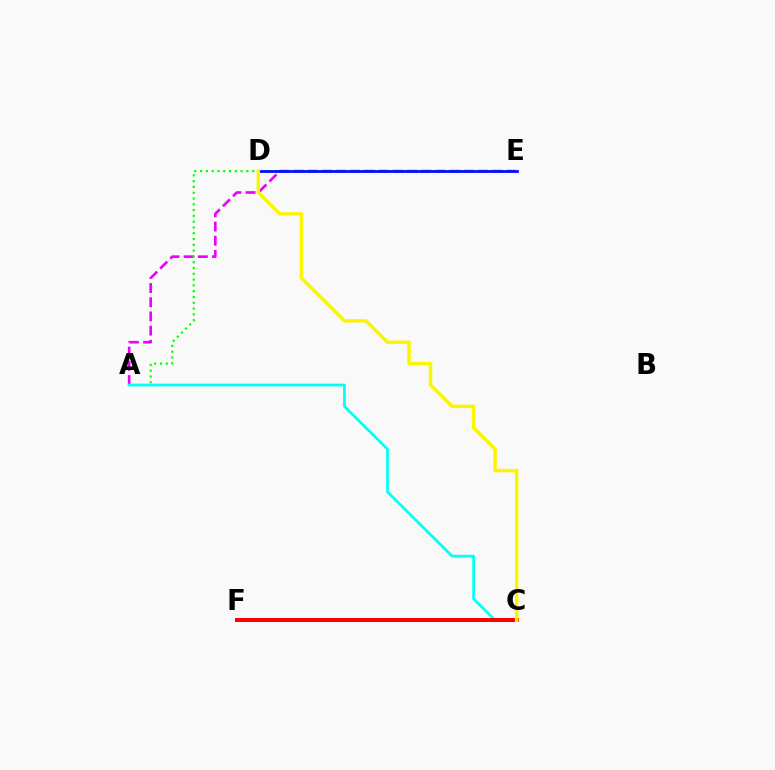{('A', 'E'): [{'color': '#ee00ff', 'line_style': 'dashed', 'thickness': 1.93}, {'color': '#08ff00', 'line_style': 'dotted', 'thickness': 1.57}], ('A', 'C'): [{'color': '#00fff6', 'line_style': 'solid', 'thickness': 1.95}], ('D', 'E'): [{'color': '#0010ff', 'line_style': 'solid', 'thickness': 2.01}], ('C', 'F'): [{'color': '#ff0000', 'line_style': 'solid', 'thickness': 2.89}], ('C', 'D'): [{'color': '#fcf500', 'line_style': 'solid', 'thickness': 2.48}]}